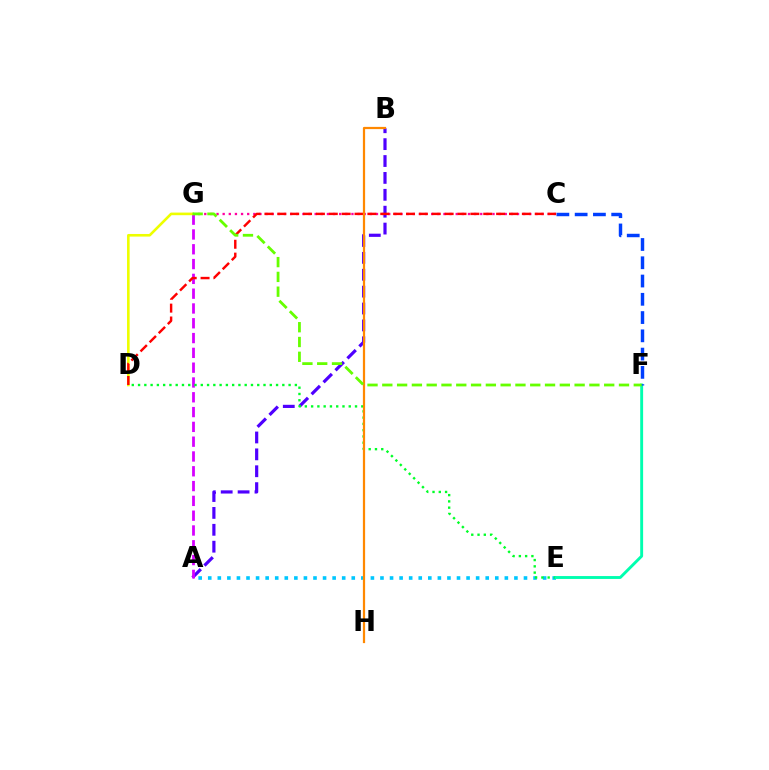{('C', 'G'): [{'color': '#ff00a0', 'line_style': 'dotted', 'thickness': 1.67}], ('A', 'B'): [{'color': '#4f00ff', 'line_style': 'dashed', 'thickness': 2.29}], ('A', 'G'): [{'color': '#d600ff', 'line_style': 'dashed', 'thickness': 2.01}], ('D', 'G'): [{'color': '#eeff00', 'line_style': 'solid', 'thickness': 1.88}], ('A', 'E'): [{'color': '#00c7ff', 'line_style': 'dotted', 'thickness': 2.6}], ('D', 'E'): [{'color': '#00ff27', 'line_style': 'dotted', 'thickness': 1.7}], ('E', 'F'): [{'color': '#00ffaf', 'line_style': 'solid', 'thickness': 2.08}], ('C', 'F'): [{'color': '#003fff', 'line_style': 'dashed', 'thickness': 2.48}], ('C', 'D'): [{'color': '#ff0000', 'line_style': 'dashed', 'thickness': 1.75}], ('B', 'H'): [{'color': '#ff8800', 'line_style': 'solid', 'thickness': 1.6}], ('F', 'G'): [{'color': '#66ff00', 'line_style': 'dashed', 'thickness': 2.01}]}